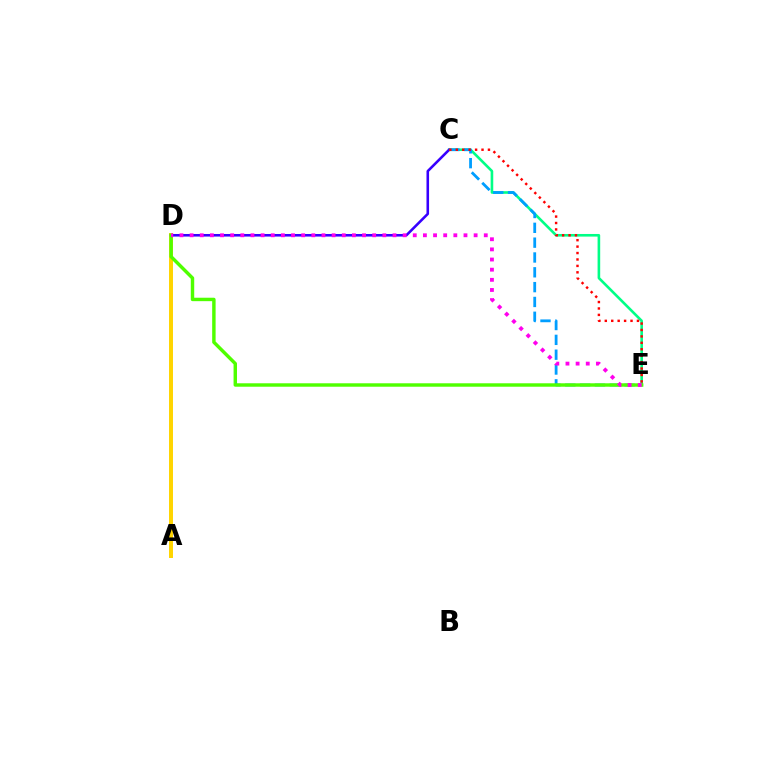{('C', 'E'): [{'color': '#00ff86', 'line_style': 'solid', 'thickness': 1.88}, {'color': '#009eff', 'line_style': 'dashed', 'thickness': 2.01}, {'color': '#ff0000', 'line_style': 'dotted', 'thickness': 1.75}], ('A', 'D'): [{'color': '#ffd500', 'line_style': 'solid', 'thickness': 2.86}], ('C', 'D'): [{'color': '#3700ff', 'line_style': 'solid', 'thickness': 1.86}], ('D', 'E'): [{'color': '#4fff00', 'line_style': 'solid', 'thickness': 2.47}, {'color': '#ff00ed', 'line_style': 'dotted', 'thickness': 2.76}]}